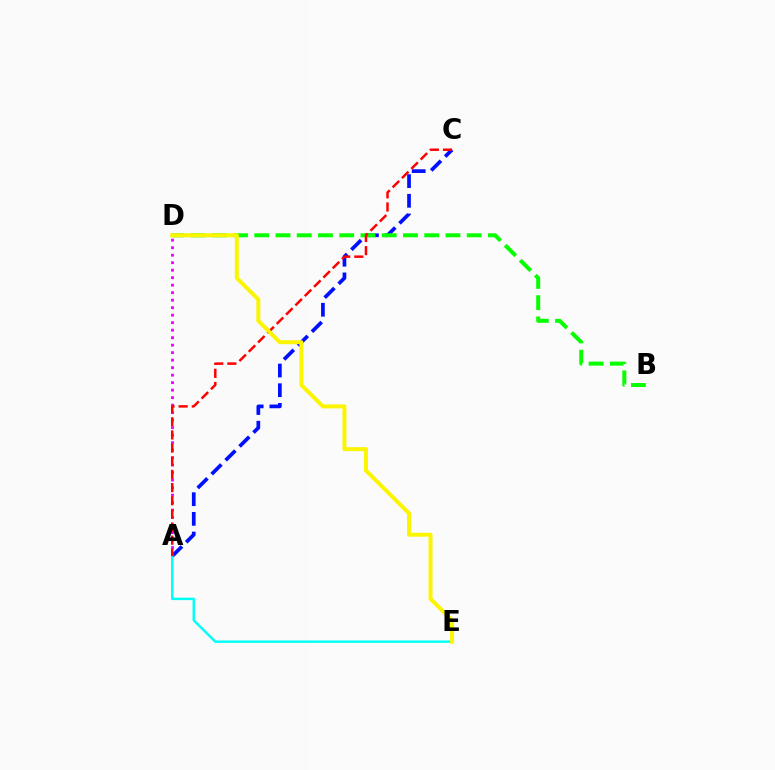{('A', 'C'): [{'color': '#0010ff', 'line_style': 'dashed', 'thickness': 2.67}, {'color': '#ff0000', 'line_style': 'dashed', 'thickness': 1.79}], ('B', 'D'): [{'color': '#08ff00', 'line_style': 'dashed', 'thickness': 2.89}], ('A', 'D'): [{'color': '#ee00ff', 'line_style': 'dotted', 'thickness': 2.04}], ('A', 'E'): [{'color': '#00fff6', 'line_style': 'solid', 'thickness': 1.75}], ('D', 'E'): [{'color': '#fcf500', 'line_style': 'solid', 'thickness': 2.87}]}